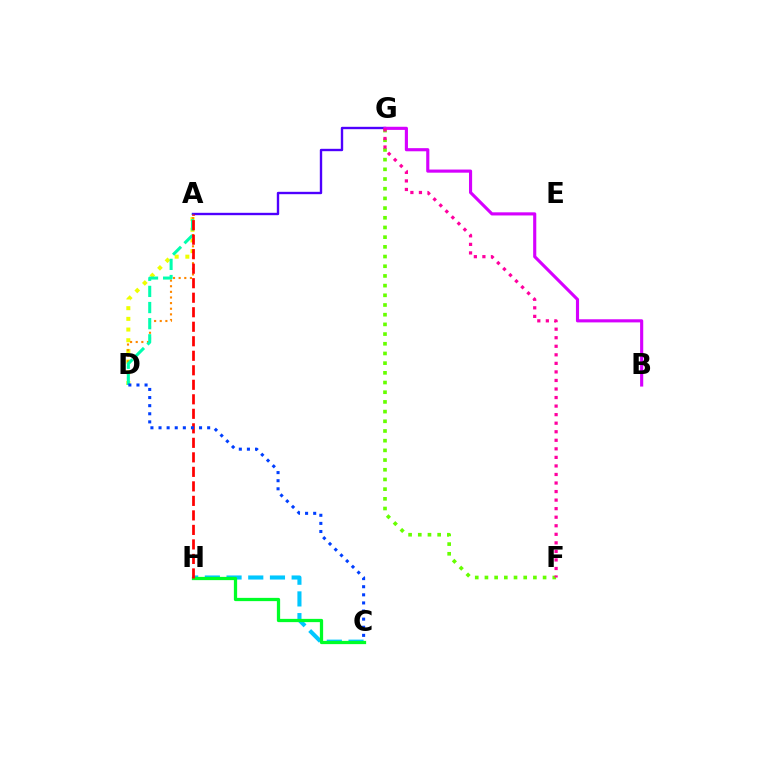{('F', 'G'): [{'color': '#66ff00', 'line_style': 'dotted', 'thickness': 2.63}, {'color': '#ff00a0', 'line_style': 'dotted', 'thickness': 2.32}], ('A', 'G'): [{'color': '#4f00ff', 'line_style': 'solid', 'thickness': 1.71}], ('C', 'H'): [{'color': '#00c7ff', 'line_style': 'dashed', 'thickness': 2.95}, {'color': '#00ff27', 'line_style': 'solid', 'thickness': 2.34}], ('A', 'D'): [{'color': '#eeff00', 'line_style': 'dotted', 'thickness': 2.9}, {'color': '#ff8800', 'line_style': 'dotted', 'thickness': 1.53}, {'color': '#00ffaf', 'line_style': 'dashed', 'thickness': 2.19}], ('B', 'G'): [{'color': '#d600ff', 'line_style': 'solid', 'thickness': 2.25}], ('A', 'H'): [{'color': '#ff0000', 'line_style': 'dashed', 'thickness': 1.97}], ('C', 'D'): [{'color': '#003fff', 'line_style': 'dotted', 'thickness': 2.2}]}